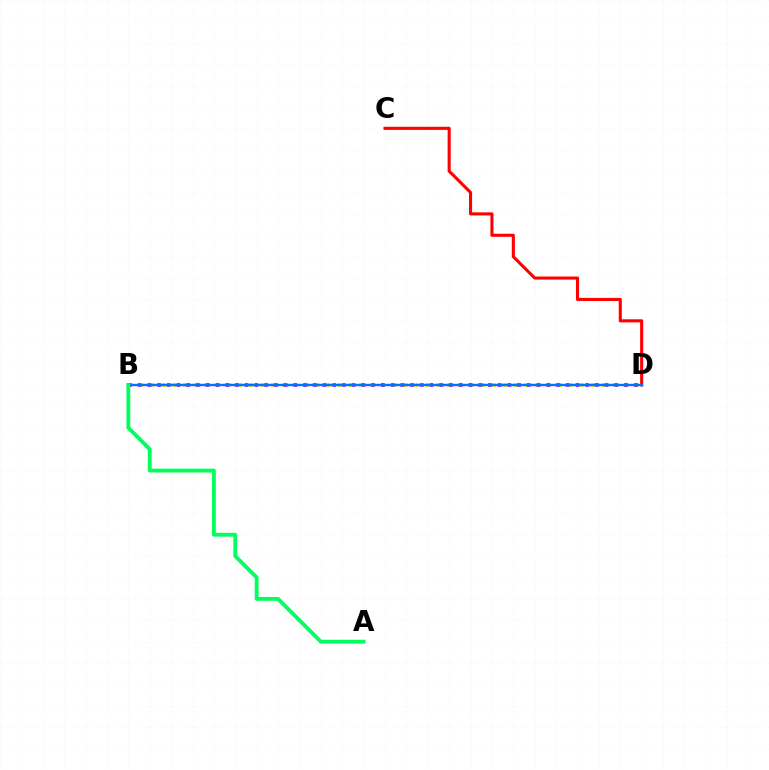{('B', 'D'): [{'color': '#d1ff00', 'line_style': 'dotted', 'thickness': 2.99}, {'color': '#b900ff', 'line_style': 'dotted', 'thickness': 2.64}, {'color': '#0074ff', 'line_style': 'solid', 'thickness': 1.75}], ('C', 'D'): [{'color': '#ff0000', 'line_style': 'solid', 'thickness': 2.22}], ('A', 'B'): [{'color': '#00ff5c', 'line_style': 'solid', 'thickness': 2.76}]}